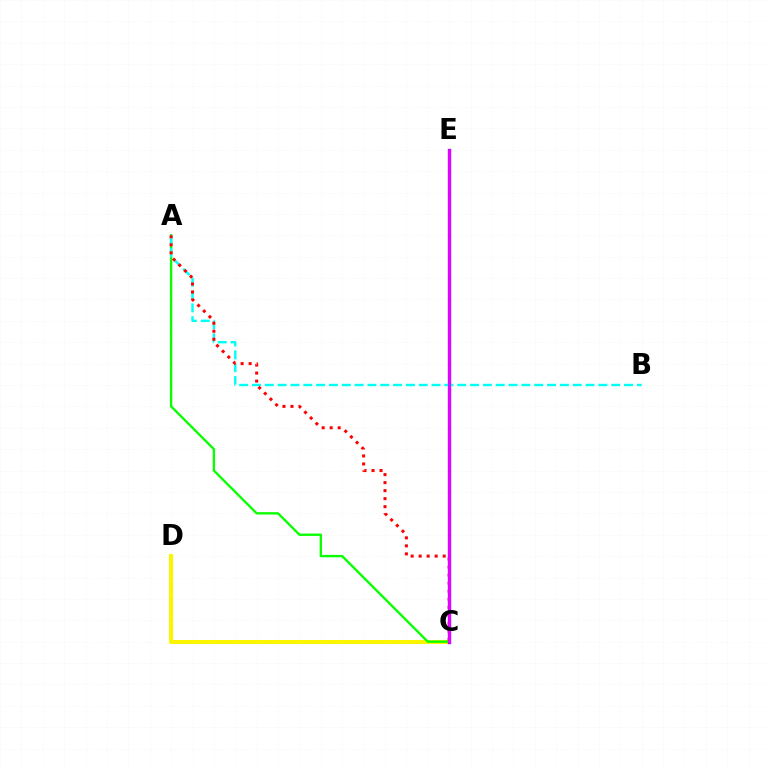{('C', 'D'): [{'color': '#fcf500', 'line_style': 'solid', 'thickness': 2.91}], ('C', 'E'): [{'color': '#0010ff', 'line_style': 'solid', 'thickness': 2.38}, {'color': '#ee00ff', 'line_style': 'solid', 'thickness': 2.09}], ('A', 'C'): [{'color': '#08ff00', 'line_style': 'solid', 'thickness': 1.69}, {'color': '#ff0000', 'line_style': 'dotted', 'thickness': 2.18}], ('A', 'B'): [{'color': '#00fff6', 'line_style': 'dashed', 'thickness': 1.74}]}